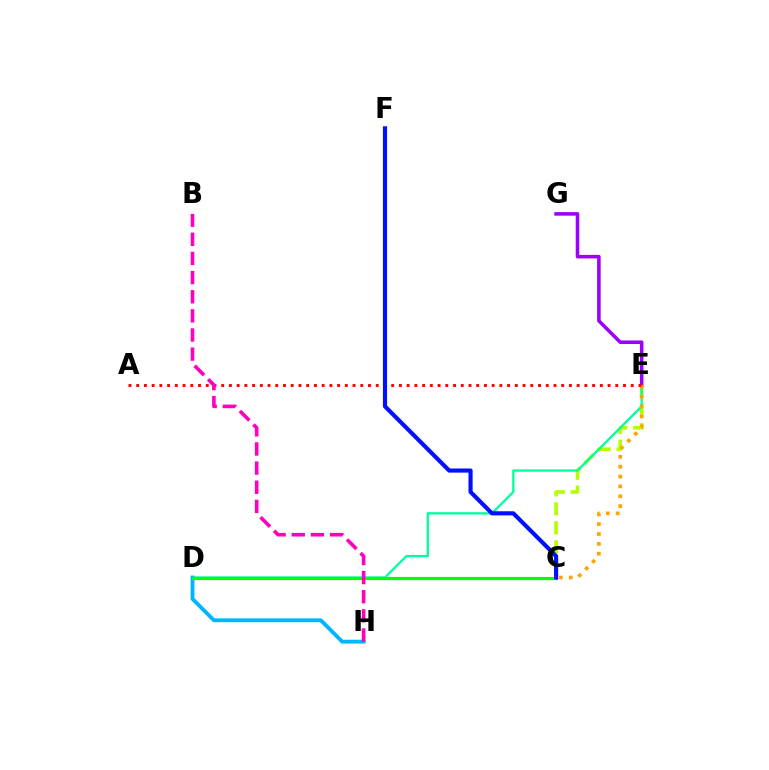{('C', 'E'): [{'color': '#b3ff00', 'line_style': 'dashed', 'thickness': 2.58}, {'color': '#ffa500', 'line_style': 'dotted', 'thickness': 2.68}], ('D', 'E'): [{'color': '#00ff9d', 'line_style': 'solid', 'thickness': 1.65}], ('D', 'H'): [{'color': '#00b5ff', 'line_style': 'solid', 'thickness': 2.76}], ('E', 'G'): [{'color': '#9b00ff', 'line_style': 'solid', 'thickness': 2.55}], ('C', 'D'): [{'color': '#08ff00', 'line_style': 'solid', 'thickness': 2.25}], ('A', 'E'): [{'color': '#ff0000', 'line_style': 'dotted', 'thickness': 2.1}], ('B', 'H'): [{'color': '#ff00bd', 'line_style': 'dashed', 'thickness': 2.6}], ('C', 'F'): [{'color': '#0010ff', 'line_style': 'solid', 'thickness': 2.98}]}